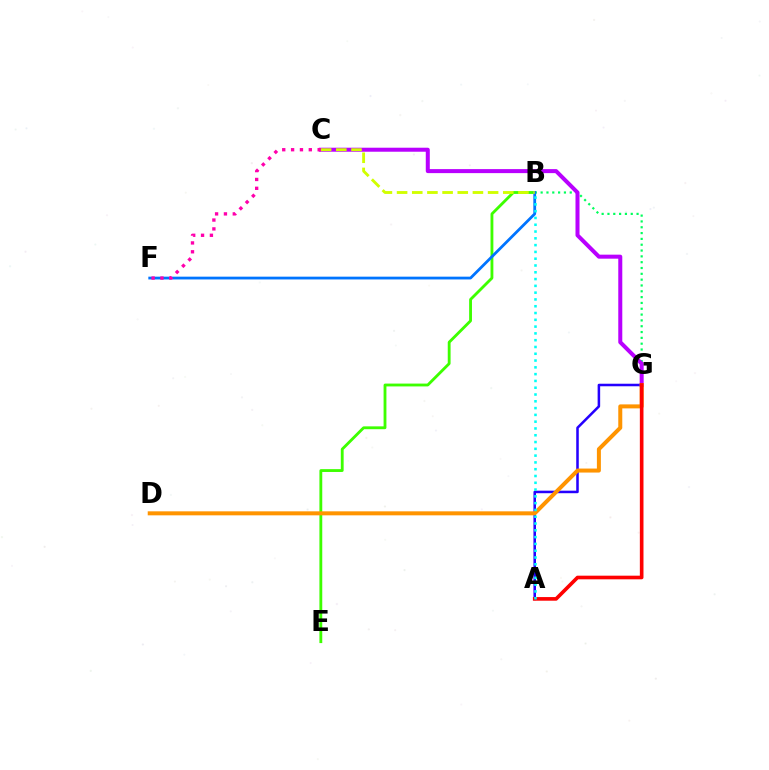{('B', 'E'): [{'color': '#3dff00', 'line_style': 'solid', 'thickness': 2.04}], ('B', 'G'): [{'color': '#00ff5c', 'line_style': 'dotted', 'thickness': 1.58}], ('C', 'G'): [{'color': '#b900ff', 'line_style': 'solid', 'thickness': 2.89}], ('B', 'F'): [{'color': '#0074ff', 'line_style': 'solid', 'thickness': 2.0}], ('B', 'C'): [{'color': '#d1ff00', 'line_style': 'dashed', 'thickness': 2.06}], ('A', 'G'): [{'color': '#2500ff', 'line_style': 'solid', 'thickness': 1.83}, {'color': '#ff0000', 'line_style': 'solid', 'thickness': 2.62}], ('D', 'G'): [{'color': '#ff9400', 'line_style': 'solid', 'thickness': 2.88}], ('A', 'B'): [{'color': '#00fff6', 'line_style': 'dotted', 'thickness': 1.84}], ('C', 'F'): [{'color': '#ff00ac', 'line_style': 'dotted', 'thickness': 2.41}]}